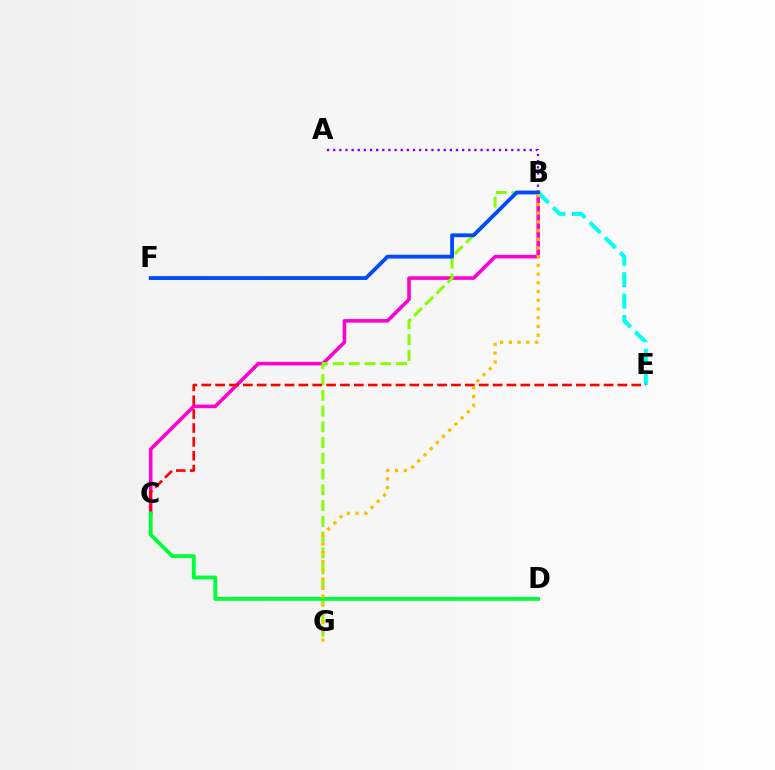{('B', 'C'): [{'color': '#ff00cf', 'line_style': 'solid', 'thickness': 2.57}], ('B', 'E'): [{'color': '#00fff6', 'line_style': 'dashed', 'thickness': 2.9}], ('B', 'G'): [{'color': '#84ff00', 'line_style': 'dashed', 'thickness': 2.14}, {'color': '#ffbd00', 'line_style': 'dotted', 'thickness': 2.37}], ('A', 'B'): [{'color': '#7200ff', 'line_style': 'dotted', 'thickness': 1.67}], ('C', 'E'): [{'color': '#ff0000', 'line_style': 'dashed', 'thickness': 1.88}], ('C', 'D'): [{'color': '#00ff39', 'line_style': 'solid', 'thickness': 2.76}], ('B', 'F'): [{'color': '#004bff', 'line_style': 'solid', 'thickness': 2.76}]}